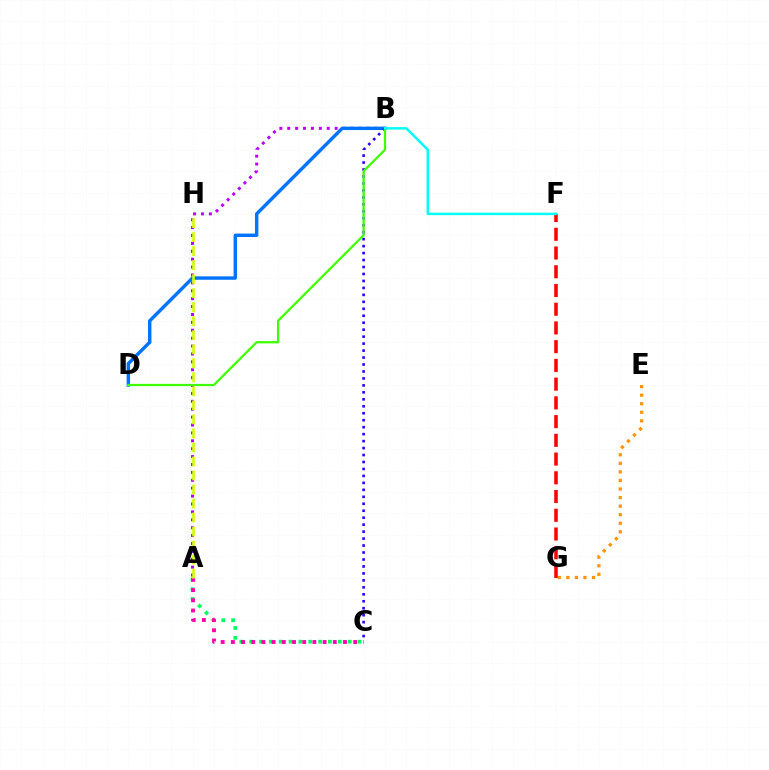{('A', 'C'): [{'color': '#00ff5c', 'line_style': 'dotted', 'thickness': 2.68}, {'color': '#ff00ac', 'line_style': 'dotted', 'thickness': 2.77}], ('E', 'G'): [{'color': '#ff9400', 'line_style': 'dotted', 'thickness': 2.33}], ('A', 'B'): [{'color': '#b900ff', 'line_style': 'dotted', 'thickness': 2.15}], ('B', 'D'): [{'color': '#0074ff', 'line_style': 'solid', 'thickness': 2.46}, {'color': '#3dff00', 'line_style': 'solid', 'thickness': 1.62}], ('F', 'G'): [{'color': '#ff0000', 'line_style': 'dashed', 'thickness': 2.54}], ('B', 'C'): [{'color': '#2500ff', 'line_style': 'dotted', 'thickness': 1.89}], ('B', 'F'): [{'color': '#00fff6', 'line_style': 'solid', 'thickness': 1.78}], ('A', 'H'): [{'color': '#d1ff00', 'line_style': 'dashed', 'thickness': 1.9}]}